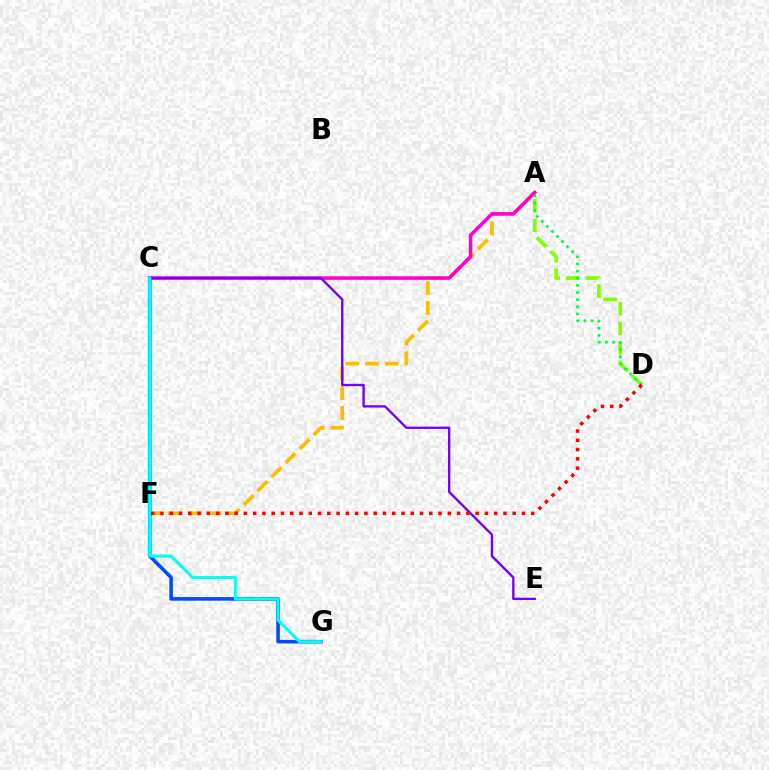{('A', 'F'): [{'color': '#ffbd00', 'line_style': 'dashed', 'thickness': 2.69}], ('A', 'D'): [{'color': '#84ff00', 'line_style': 'dashed', 'thickness': 2.66}, {'color': '#00ff39', 'line_style': 'dotted', 'thickness': 1.94}], ('C', 'G'): [{'color': '#004bff', 'line_style': 'solid', 'thickness': 2.58}, {'color': '#00fff6', 'line_style': 'solid', 'thickness': 2.17}], ('A', 'C'): [{'color': '#ff00cf', 'line_style': 'solid', 'thickness': 2.54}], ('C', 'E'): [{'color': '#7200ff', 'line_style': 'solid', 'thickness': 1.69}], ('D', 'F'): [{'color': '#ff0000', 'line_style': 'dotted', 'thickness': 2.52}]}